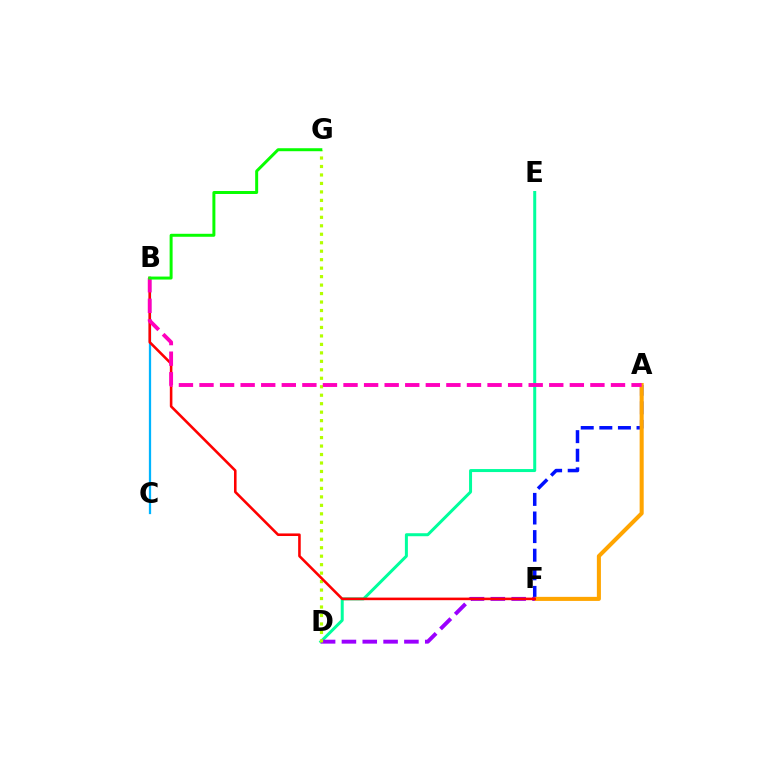{('A', 'F'): [{'color': '#0010ff', 'line_style': 'dashed', 'thickness': 2.53}, {'color': '#ffa500', 'line_style': 'solid', 'thickness': 2.92}], ('D', 'E'): [{'color': '#00ff9d', 'line_style': 'solid', 'thickness': 2.16}], ('D', 'F'): [{'color': '#9b00ff', 'line_style': 'dashed', 'thickness': 2.83}], ('D', 'G'): [{'color': '#b3ff00', 'line_style': 'dotted', 'thickness': 2.3}], ('B', 'C'): [{'color': '#00b5ff', 'line_style': 'solid', 'thickness': 1.63}], ('B', 'F'): [{'color': '#ff0000', 'line_style': 'solid', 'thickness': 1.86}], ('A', 'B'): [{'color': '#ff00bd', 'line_style': 'dashed', 'thickness': 2.8}], ('B', 'G'): [{'color': '#08ff00', 'line_style': 'solid', 'thickness': 2.15}]}